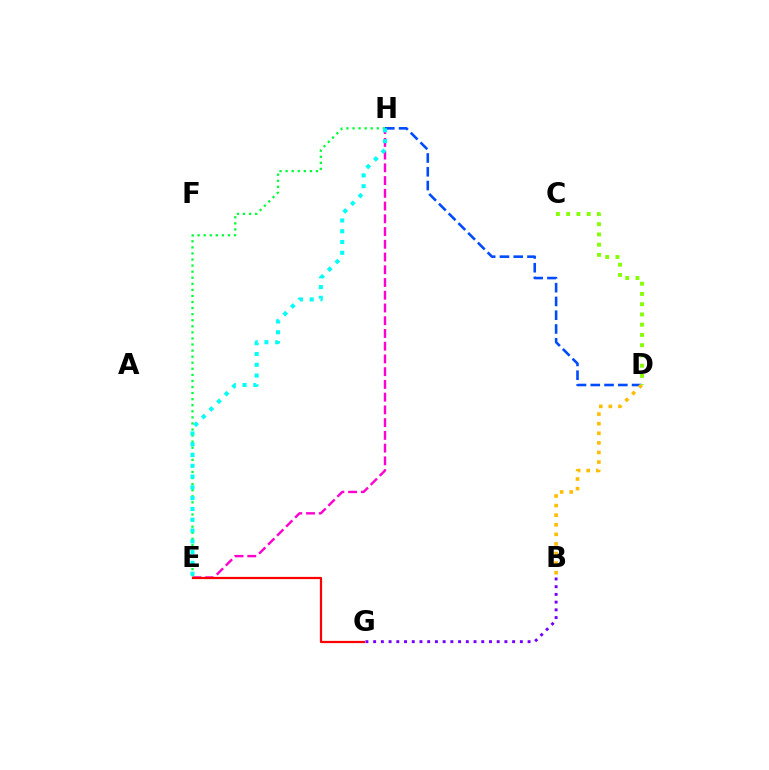{('E', 'H'): [{'color': '#ff00cf', 'line_style': 'dashed', 'thickness': 1.73}, {'color': '#00ff39', 'line_style': 'dotted', 'thickness': 1.65}, {'color': '#00fff6', 'line_style': 'dotted', 'thickness': 2.93}], ('D', 'H'): [{'color': '#004bff', 'line_style': 'dashed', 'thickness': 1.87}], ('B', 'G'): [{'color': '#7200ff', 'line_style': 'dotted', 'thickness': 2.1}], ('B', 'D'): [{'color': '#ffbd00', 'line_style': 'dotted', 'thickness': 2.61}], ('E', 'G'): [{'color': '#ff0000', 'line_style': 'solid', 'thickness': 1.6}], ('C', 'D'): [{'color': '#84ff00', 'line_style': 'dotted', 'thickness': 2.78}]}